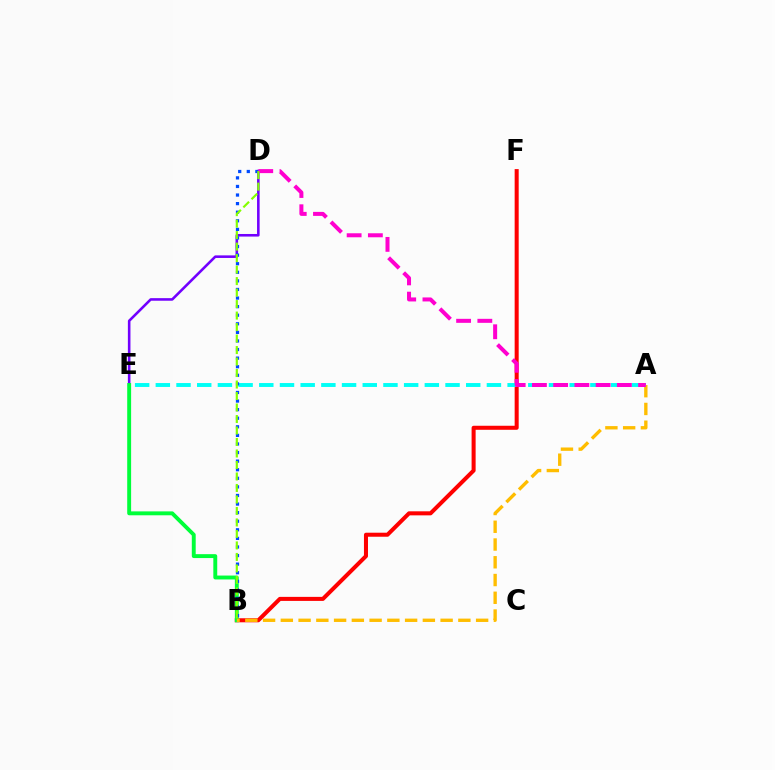{('B', 'F'): [{'color': '#ff0000', 'line_style': 'solid', 'thickness': 2.9}], ('D', 'E'): [{'color': '#7200ff', 'line_style': 'solid', 'thickness': 1.86}], ('B', 'E'): [{'color': '#00ff39', 'line_style': 'solid', 'thickness': 2.81}], ('A', 'B'): [{'color': '#ffbd00', 'line_style': 'dashed', 'thickness': 2.41}], ('A', 'E'): [{'color': '#00fff6', 'line_style': 'dashed', 'thickness': 2.81}], ('B', 'D'): [{'color': '#004bff', 'line_style': 'dotted', 'thickness': 2.33}, {'color': '#84ff00', 'line_style': 'dashed', 'thickness': 1.56}], ('A', 'D'): [{'color': '#ff00cf', 'line_style': 'dashed', 'thickness': 2.88}]}